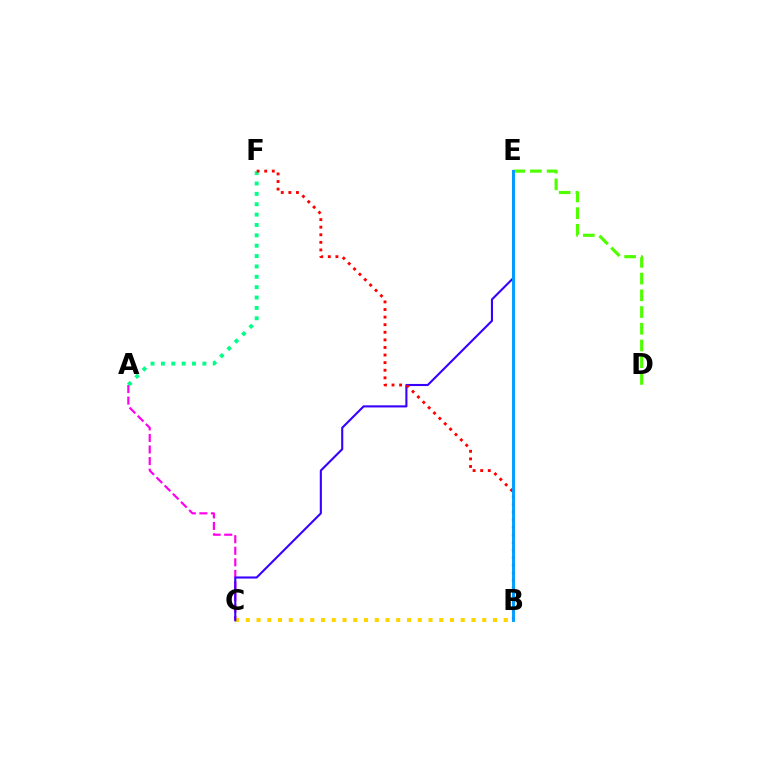{('A', 'C'): [{'color': '#ff00ed', 'line_style': 'dashed', 'thickness': 1.57}], ('B', 'C'): [{'color': '#ffd500', 'line_style': 'dotted', 'thickness': 2.92}], ('C', 'E'): [{'color': '#3700ff', 'line_style': 'solid', 'thickness': 1.51}], ('D', 'E'): [{'color': '#4fff00', 'line_style': 'dashed', 'thickness': 2.27}], ('A', 'F'): [{'color': '#00ff86', 'line_style': 'dotted', 'thickness': 2.82}], ('B', 'F'): [{'color': '#ff0000', 'line_style': 'dotted', 'thickness': 2.06}], ('B', 'E'): [{'color': '#009eff', 'line_style': 'solid', 'thickness': 2.1}]}